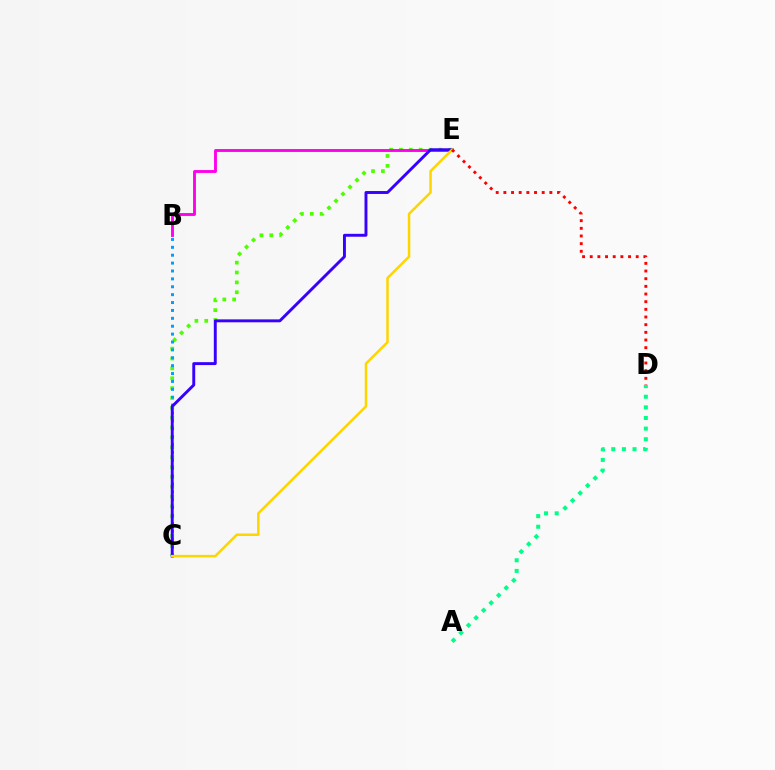{('C', 'E'): [{'color': '#4fff00', 'line_style': 'dotted', 'thickness': 2.68}, {'color': '#3700ff', 'line_style': 'solid', 'thickness': 2.1}, {'color': '#ffd500', 'line_style': 'solid', 'thickness': 1.8}], ('B', 'E'): [{'color': '#ff00ed', 'line_style': 'solid', 'thickness': 2.07}], ('B', 'C'): [{'color': '#009eff', 'line_style': 'dotted', 'thickness': 2.14}], ('A', 'D'): [{'color': '#00ff86', 'line_style': 'dotted', 'thickness': 2.89}], ('D', 'E'): [{'color': '#ff0000', 'line_style': 'dotted', 'thickness': 2.08}]}